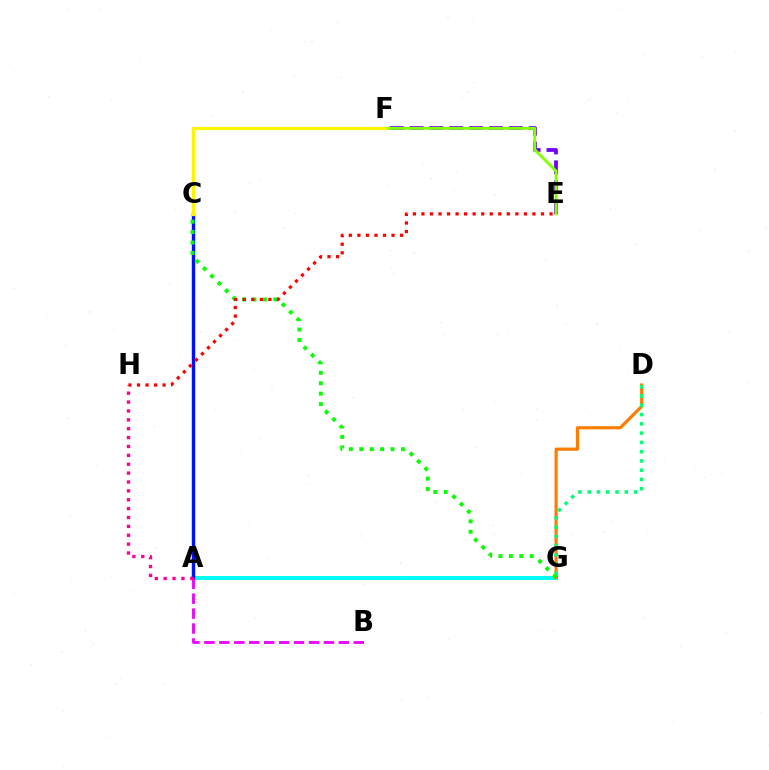{('E', 'F'): [{'color': '#7200ff', 'line_style': 'dashed', 'thickness': 2.7}, {'color': '#84ff00', 'line_style': 'solid', 'thickness': 2.07}], ('A', 'G'): [{'color': '#008cff', 'line_style': 'dotted', 'thickness': 2.69}, {'color': '#00fff6', 'line_style': 'solid', 'thickness': 2.91}], ('D', 'G'): [{'color': '#ff7c00', 'line_style': 'solid', 'thickness': 2.28}, {'color': '#00ff74', 'line_style': 'dotted', 'thickness': 2.52}], ('A', 'C'): [{'color': '#0010ff', 'line_style': 'solid', 'thickness': 2.45}], ('C', 'G'): [{'color': '#08ff00', 'line_style': 'dotted', 'thickness': 2.83}], ('A', 'B'): [{'color': '#ee00ff', 'line_style': 'dashed', 'thickness': 2.03}], ('E', 'H'): [{'color': '#ff0000', 'line_style': 'dotted', 'thickness': 2.32}], ('A', 'H'): [{'color': '#ff0094', 'line_style': 'dotted', 'thickness': 2.41}], ('C', 'F'): [{'color': '#fcf500', 'line_style': 'solid', 'thickness': 2.35}]}